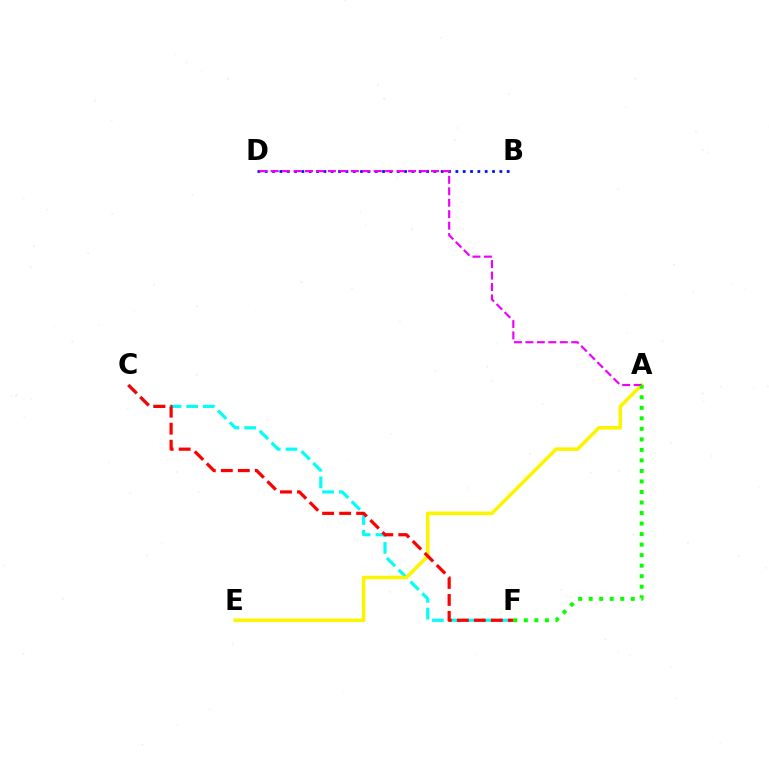{('B', 'D'): [{'color': '#0010ff', 'line_style': 'dotted', 'thickness': 1.99}], ('C', 'F'): [{'color': '#00fff6', 'line_style': 'dashed', 'thickness': 2.27}, {'color': '#ff0000', 'line_style': 'dashed', 'thickness': 2.31}], ('A', 'E'): [{'color': '#fcf500', 'line_style': 'solid', 'thickness': 2.56}], ('A', 'D'): [{'color': '#ee00ff', 'line_style': 'dashed', 'thickness': 1.56}], ('A', 'F'): [{'color': '#08ff00', 'line_style': 'dotted', 'thickness': 2.86}]}